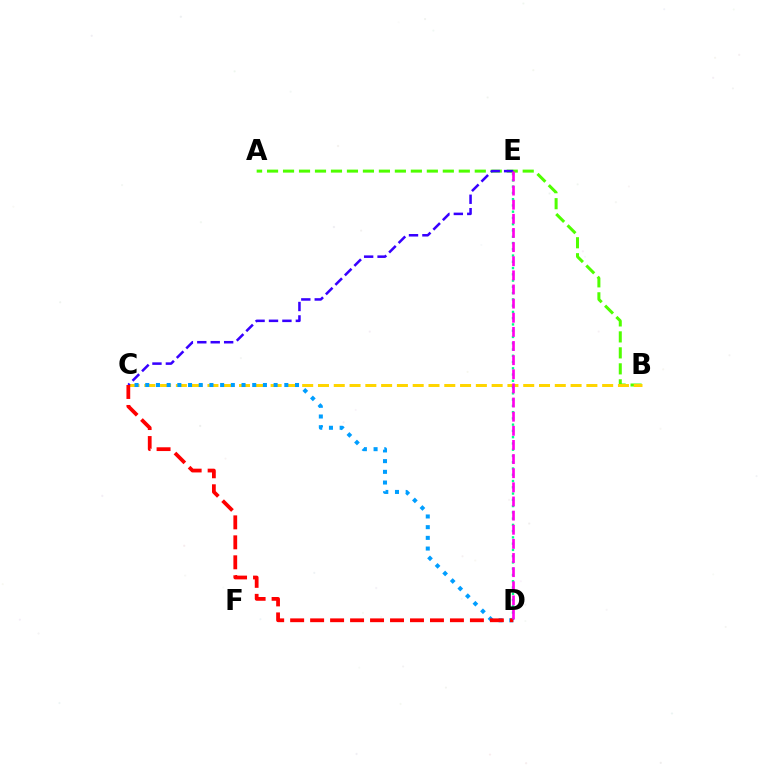{('A', 'B'): [{'color': '#4fff00', 'line_style': 'dashed', 'thickness': 2.17}], ('B', 'C'): [{'color': '#ffd500', 'line_style': 'dashed', 'thickness': 2.14}], ('C', 'E'): [{'color': '#3700ff', 'line_style': 'dashed', 'thickness': 1.82}], ('D', 'E'): [{'color': '#00ff86', 'line_style': 'dotted', 'thickness': 1.7}, {'color': '#ff00ed', 'line_style': 'dashed', 'thickness': 1.92}], ('C', 'D'): [{'color': '#009eff', 'line_style': 'dotted', 'thickness': 2.91}, {'color': '#ff0000', 'line_style': 'dashed', 'thickness': 2.71}]}